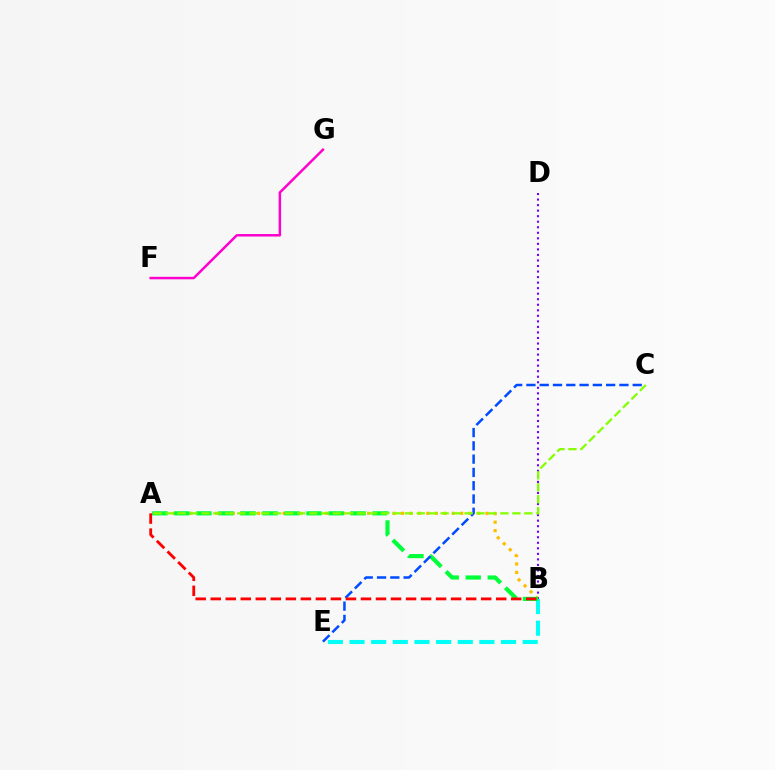{('B', 'E'): [{'color': '#00fff6', 'line_style': 'dashed', 'thickness': 2.94}], ('A', 'B'): [{'color': '#ffbd00', 'line_style': 'dotted', 'thickness': 2.3}, {'color': '#00ff39', 'line_style': 'dashed', 'thickness': 2.99}, {'color': '#ff0000', 'line_style': 'dashed', 'thickness': 2.04}], ('F', 'G'): [{'color': '#ff00cf', 'line_style': 'solid', 'thickness': 1.79}], ('B', 'D'): [{'color': '#7200ff', 'line_style': 'dotted', 'thickness': 1.5}], ('C', 'E'): [{'color': '#004bff', 'line_style': 'dashed', 'thickness': 1.81}], ('A', 'C'): [{'color': '#84ff00', 'line_style': 'dashed', 'thickness': 1.62}]}